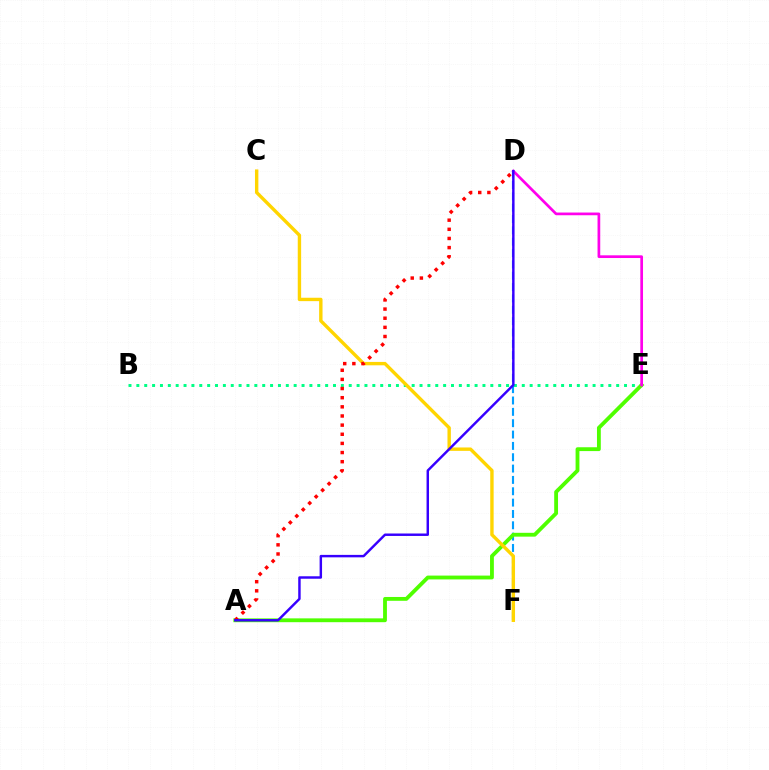{('B', 'E'): [{'color': '#00ff86', 'line_style': 'dotted', 'thickness': 2.14}], ('D', 'F'): [{'color': '#009eff', 'line_style': 'dashed', 'thickness': 1.54}], ('A', 'E'): [{'color': '#4fff00', 'line_style': 'solid', 'thickness': 2.76}], ('D', 'E'): [{'color': '#ff00ed', 'line_style': 'solid', 'thickness': 1.95}], ('C', 'F'): [{'color': '#ffd500', 'line_style': 'solid', 'thickness': 2.44}], ('A', 'D'): [{'color': '#ff0000', 'line_style': 'dotted', 'thickness': 2.48}, {'color': '#3700ff', 'line_style': 'solid', 'thickness': 1.76}]}